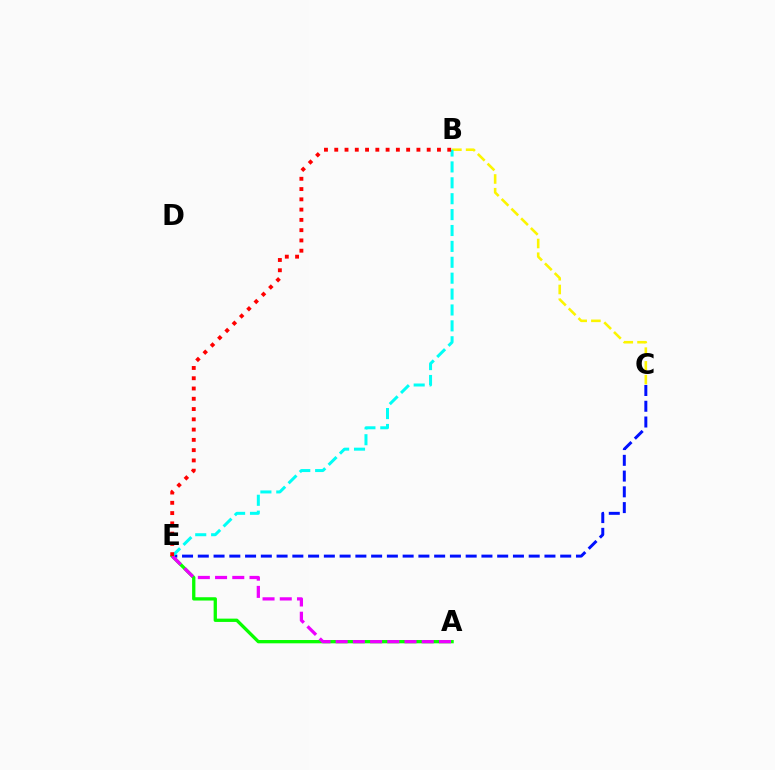{('B', 'C'): [{'color': '#fcf500', 'line_style': 'dashed', 'thickness': 1.87}], ('C', 'E'): [{'color': '#0010ff', 'line_style': 'dashed', 'thickness': 2.14}], ('A', 'E'): [{'color': '#08ff00', 'line_style': 'solid', 'thickness': 2.38}, {'color': '#ee00ff', 'line_style': 'dashed', 'thickness': 2.34}], ('B', 'E'): [{'color': '#00fff6', 'line_style': 'dashed', 'thickness': 2.16}, {'color': '#ff0000', 'line_style': 'dotted', 'thickness': 2.79}]}